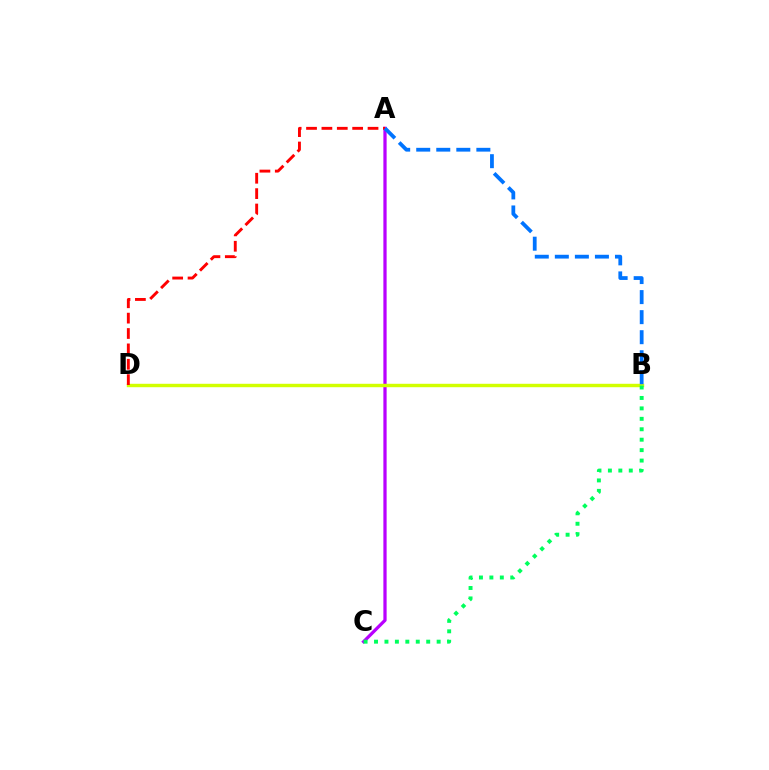{('A', 'C'): [{'color': '#b900ff', 'line_style': 'solid', 'thickness': 2.34}], ('B', 'D'): [{'color': '#d1ff00', 'line_style': 'solid', 'thickness': 2.47}], ('A', 'D'): [{'color': '#ff0000', 'line_style': 'dashed', 'thickness': 2.09}], ('B', 'C'): [{'color': '#00ff5c', 'line_style': 'dotted', 'thickness': 2.84}], ('A', 'B'): [{'color': '#0074ff', 'line_style': 'dashed', 'thickness': 2.72}]}